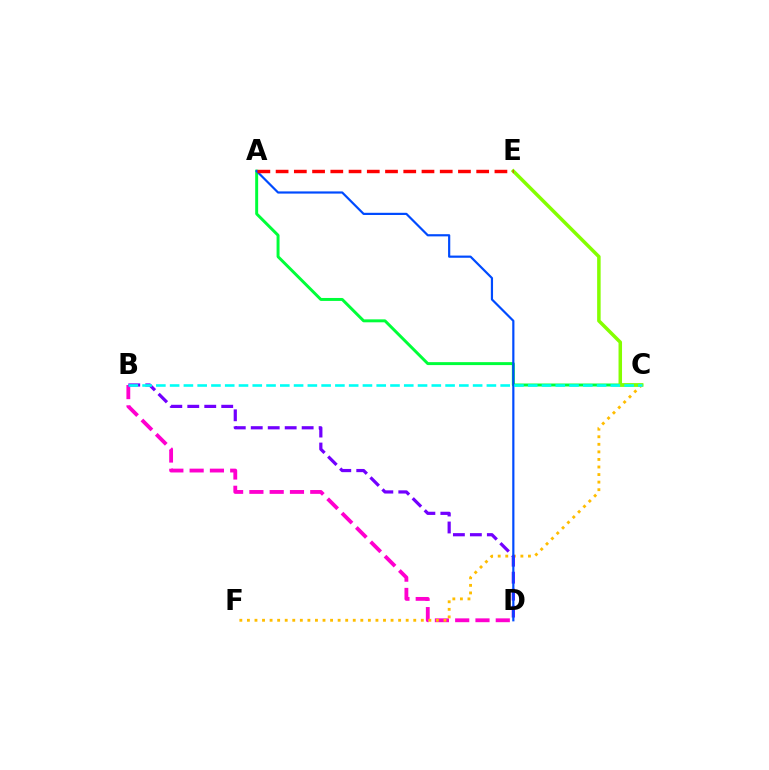{('A', 'C'): [{'color': '#00ff39', 'line_style': 'solid', 'thickness': 2.13}], ('B', 'D'): [{'color': '#ff00cf', 'line_style': 'dashed', 'thickness': 2.76}, {'color': '#7200ff', 'line_style': 'dashed', 'thickness': 2.31}], ('C', 'E'): [{'color': '#84ff00', 'line_style': 'solid', 'thickness': 2.52}], ('C', 'F'): [{'color': '#ffbd00', 'line_style': 'dotted', 'thickness': 2.05}], ('A', 'D'): [{'color': '#004bff', 'line_style': 'solid', 'thickness': 1.58}], ('B', 'C'): [{'color': '#00fff6', 'line_style': 'dashed', 'thickness': 1.87}], ('A', 'E'): [{'color': '#ff0000', 'line_style': 'dashed', 'thickness': 2.48}]}